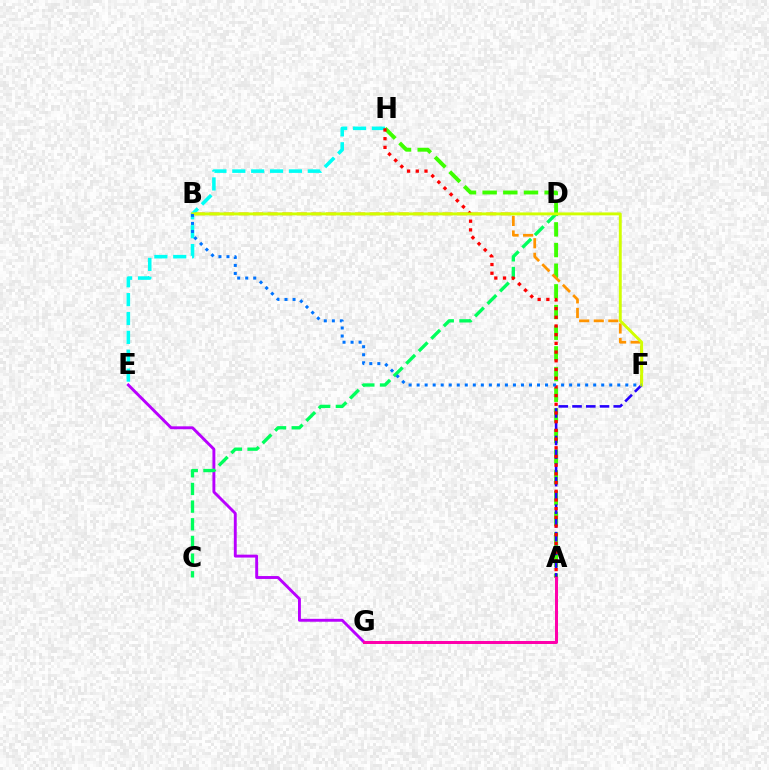{('E', 'H'): [{'color': '#00fff6', 'line_style': 'dashed', 'thickness': 2.56}], ('A', 'H'): [{'color': '#3dff00', 'line_style': 'dashed', 'thickness': 2.81}, {'color': '#ff0000', 'line_style': 'dotted', 'thickness': 2.36}], ('E', 'G'): [{'color': '#b900ff', 'line_style': 'solid', 'thickness': 2.09}], ('C', 'D'): [{'color': '#00ff5c', 'line_style': 'dashed', 'thickness': 2.4}], ('B', 'F'): [{'color': '#ff9400', 'line_style': 'dashed', 'thickness': 1.98}, {'color': '#d1ff00', 'line_style': 'solid', 'thickness': 2.1}, {'color': '#0074ff', 'line_style': 'dotted', 'thickness': 2.18}], ('A', 'F'): [{'color': '#2500ff', 'line_style': 'dashed', 'thickness': 1.87}], ('A', 'G'): [{'color': '#ff00ac', 'line_style': 'solid', 'thickness': 2.15}]}